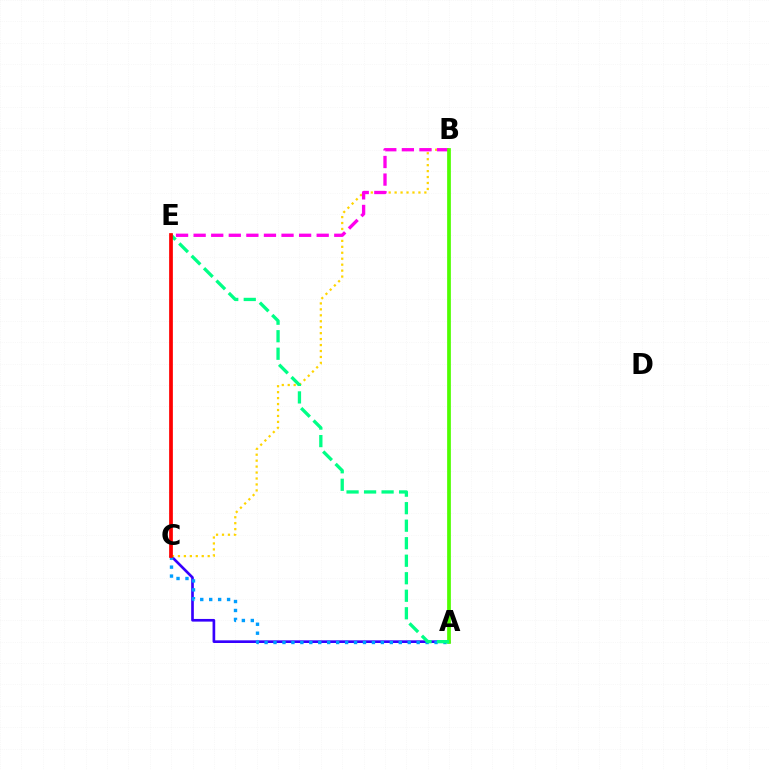{('A', 'C'): [{'color': '#3700ff', 'line_style': 'solid', 'thickness': 1.92}, {'color': '#009eff', 'line_style': 'dotted', 'thickness': 2.43}], ('B', 'C'): [{'color': '#ffd500', 'line_style': 'dotted', 'thickness': 1.62}], ('B', 'E'): [{'color': '#ff00ed', 'line_style': 'dashed', 'thickness': 2.39}], ('A', 'B'): [{'color': '#4fff00', 'line_style': 'solid', 'thickness': 2.69}], ('A', 'E'): [{'color': '#00ff86', 'line_style': 'dashed', 'thickness': 2.38}], ('C', 'E'): [{'color': '#ff0000', 'line_style': 'solid', 'thickness': 2.69}]}